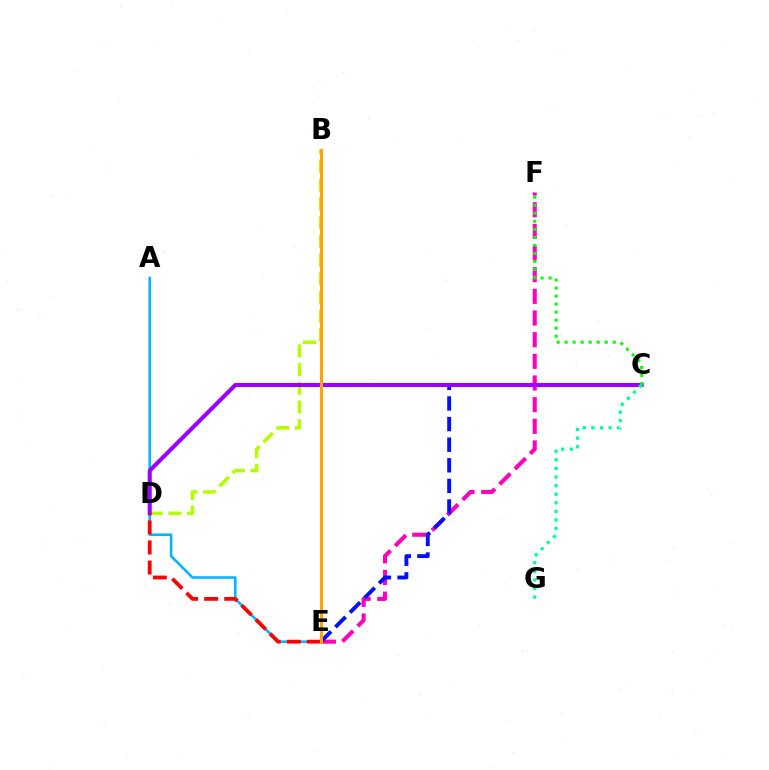{('E', 'F'): [{'color': '#ff00bd', 'line_style': 'dashed', 'thickness': 2.94}], ('C', 'E'): [{'color': '#0010ff', 'line_style': 'dashed', 'thickness': 2.8}], ('A', 'E'): [{'color': '#00b5ff', 'line_style': 'solid', 'thickness': 1.83}], ('B', 'D'): [{'color': '#b3ff00', 'line_style': 'dashed', 'thickness': 2.54}], ('C', 'D'): [{'color': '#9b00ff', 'line_style': 'solid', 'thickness': 2.92}], ('D', 'E'): [{'color': '#ff0000', 'line_style': 'dashed', 'thickness': 2.73}], ('C', 'G'): [{'color': '#00ff9d', 'line_style': 'dotted', 'thickness': 2.34}], ('B', 'E'): [{'color': '#ffa500', 'line_style': 'solid', 'thickness': 2.24}], ('C', 'F'): [{'color': '#08ff00', 'line_style': 'dotted', 'thickness': 2.18}]}